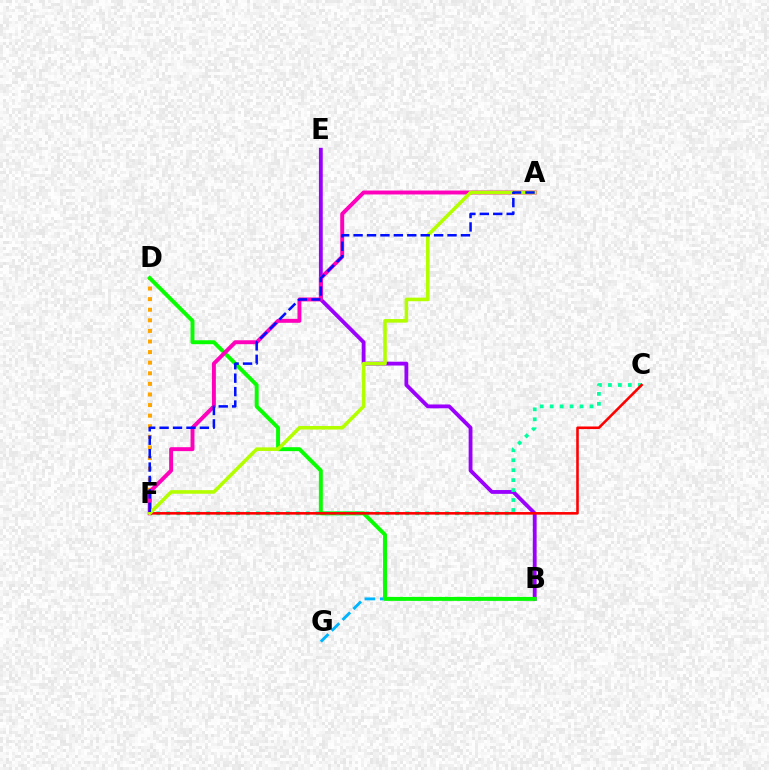{('D', 'F'): [{'color': '#ffa500', 'line_style': 'dotted', 'thickness': 2.88}], ('B', 'G'): [{'color': '#00b5ff', 'line_style': 'dashed', 'thickness': 2.09}], ('B', 'E'): [{'color': '#9b00ff', 'line_style': 'solid', 'thickness': 2.75}], ('B', 'D'): [{'color': '#08ff00', 'line_style': 'solid', 'thickness': 2.83}], ('A', 'F'): [{'color': '#ff00bd', 'line_style': 'solid', 'thickness': 2.83}, {'color': '#b3ff00', 'line_style': 'solid', 'thickness': 2.58}, {'color': '#0010ff', 'line_style': 'dashed', 'thickness': 1.82}], ('C', 'F'): [{'color': '#00ff9d', 'line_style': 'dotted', 'thickness': 2.7}, {'color': '#ff0000', 'line_style': 'solid', 'thickness': 1.86}]}